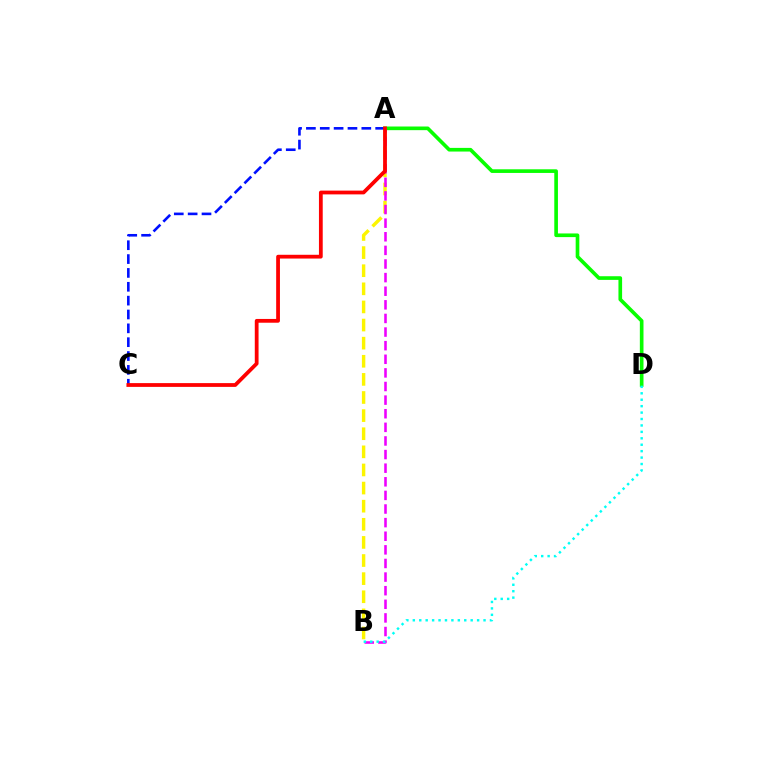{('A', 'D'): [{'color': '#08ff00', 'line_style': 'solid', 'thickness': 2.63}], ('A', 'B'): [{'color': '#fcf500', 'line_style': 'dashed', 'thickness': 2.46}, {'color': '#ee00ff', 'line_style': 'dashed', 'thickness': 1.85}], ('A', 'C'): [{'color': '#0010ff', 'line_style': 'dashed', 'thickness': 1.88}, {'color': '#ff0000', 'line_style': 'solid', 'thickness': 2.72}], ('B', 'D'): [{'color': '#00fff6', 'line_style': 'dotted', 'thickness': 1.75}]}